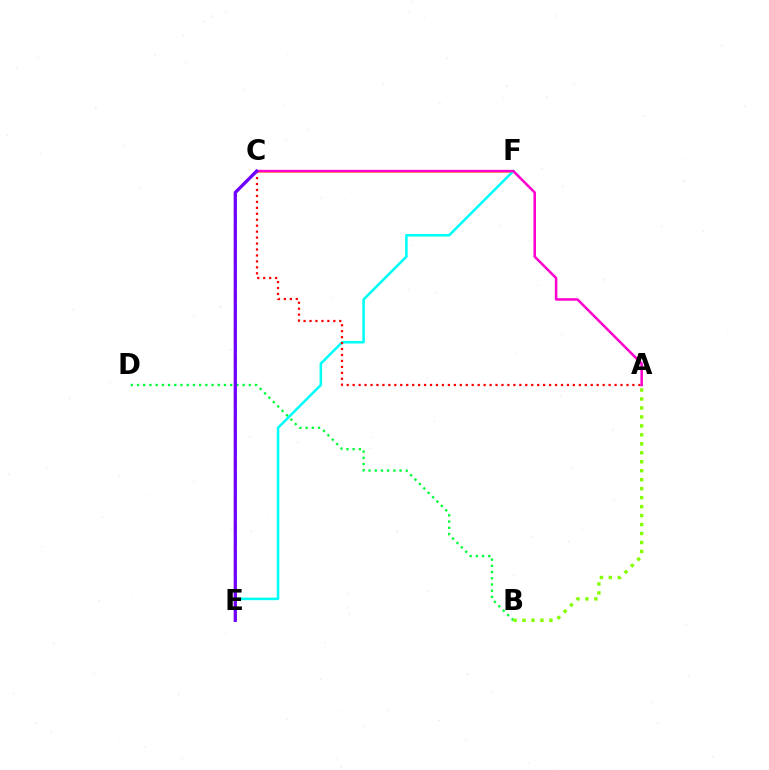{('C', 'F'): [{'color': '#ffbd00', 'line_style': 'solid', 'thickness': 1.82}], ('E', 'F'): [{'color': '#00fff6', 'line_style': 'solid', 'thickness': 1.84}], ('A', 'C'): [{'color': '#ff0000', 'line_style': 'dotted', 'thickness': 1.62}, {'color': '#ff00cf', 'line_style': 'solid', 'thickness': 1.82}], ('B', 'D'): [{'color': '#00ff39', 'line_style': 'dotted', 'thickness': 1.69}], ('A', 'B'): [{'color': '#84ff00', 'line_style': 'dotted', 'thickness': 2.44}], ('C', 'E'): [{'color': '#004bff', 'line_style': 'dashed', 'thickness': 1.75}, {'color': '#7200ff', 'line_style': 'solid', 'thickness': 2.34}]}